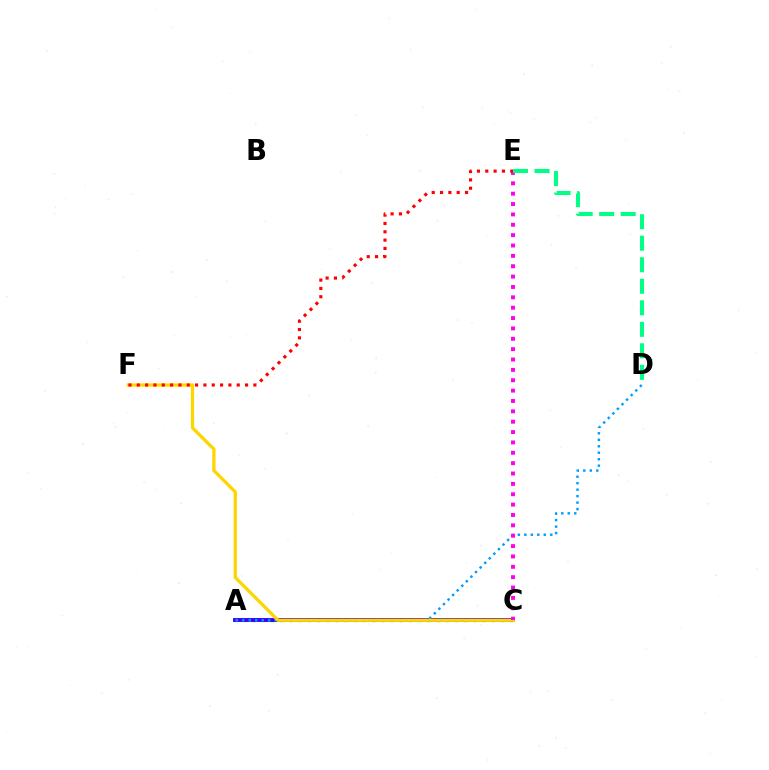{('A', 'C'): [{'color': '#4fff00', 'line_style': 'dotted', 'thickness': 2.5}, {'color': '#3700ff', 'line_style': 'solid', 'thickness': 2.79}], ('A', 'D'): [{'color': '#009eff', 'line_style': 'dotted', 'thickness': 1.76}], ('C', 'F'): [{'color': '#ffd500', 'line_style': 'solid', 'thickness': 2.35}], ('C', 'E'): [{'color': '#ff00ed', 'line_style': 'dotted', 'thickness': 2.82}], ('E', 'F'): [{'color': '#ff0000', 'line_style': 'dotted', 'thickness': 2.26}], ('D', 'E'): [{'color': '#00ff86', 'line_style': 'dashed', 'thickness': 2.92}]}